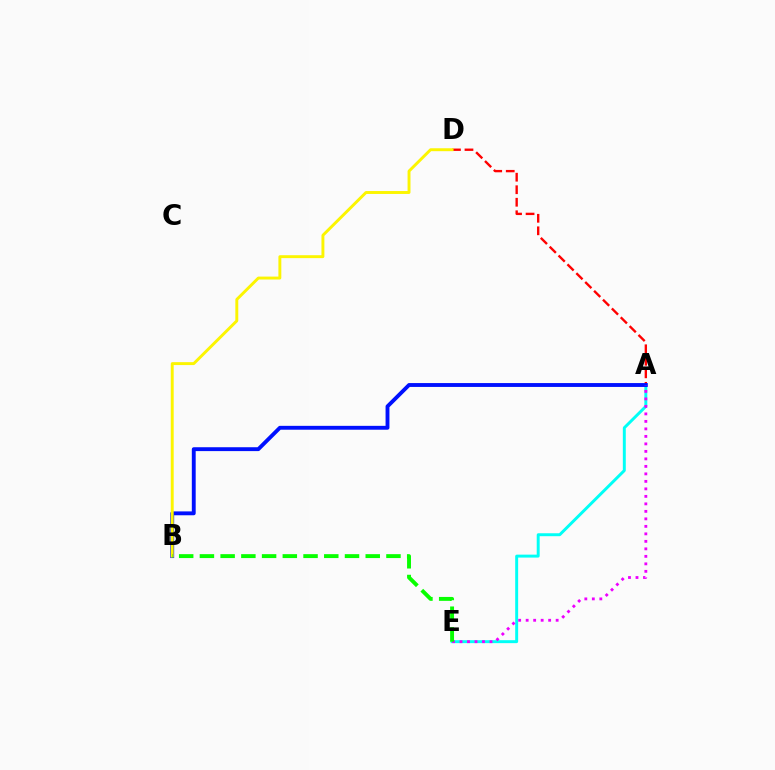{('A', 'D'): [{'color': '#ff0000', 'line_style': 'dashed', 'thickness': 1.7}], ('A', 'E'): [{'color': '#00fff6', 'line_style': 'solid', 'thickness': 2.12}, {'color': '#ee00ff', 'line_style': 'dotted', 'thickness': 2.04}], ('A', 'B'): [{'color': '#0010ff', 'line_style': 'solid', 'thickness': 2.79}], ('B', 'D'): [{'color': '#fcf500', 'line_style': 'solid', 'thickness': 2.1}], ('B', 'E'): [{'color': '#08ff00', 'line_style': 'dashed', 'thickness': 2.82}]}